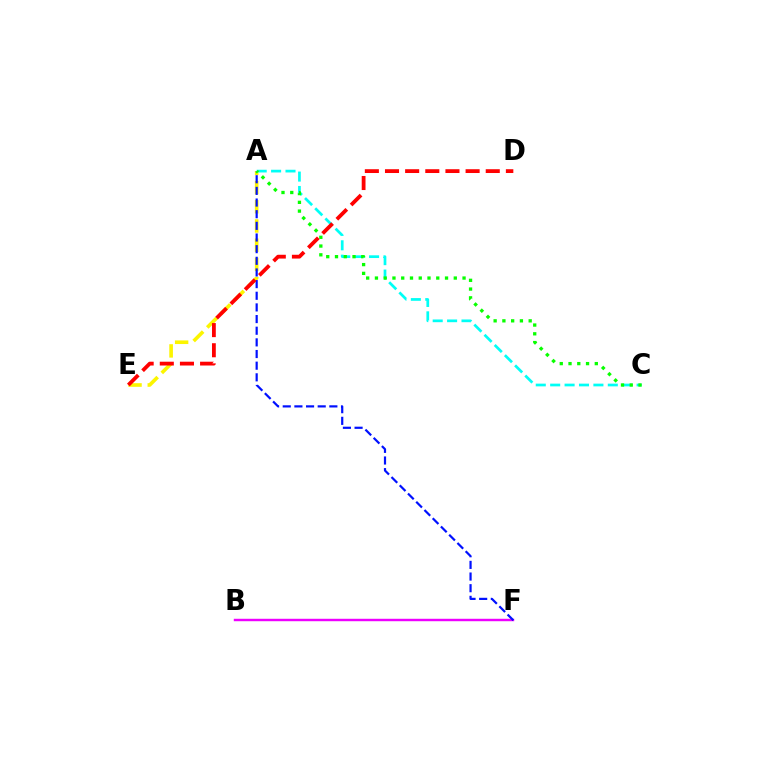{('B', 'F'): [{'color': '#ee00ff', 'line_style': 'solid', 'thickness': 1.75}], ('A', 'E'): [{'color': '#fcf500', 'line_style': 'dashed', 'thickness': 2.61}], ('A', 'F'): [{'color': '#0010ff', 'line_style': 'dashed', 'thickness': 1.58}], ('A', 'C'): [{'color': '#00fff6', 'line_style': 'dashed', 'thickness': 1.96}, {'color': '#08ff00', 'line_style': 'dotted', 'thickness': 2.38}], ('D', 'E'): [{'color': '#ff0000', 'line_style': 'dashed', 'thickness': 2.74}]}